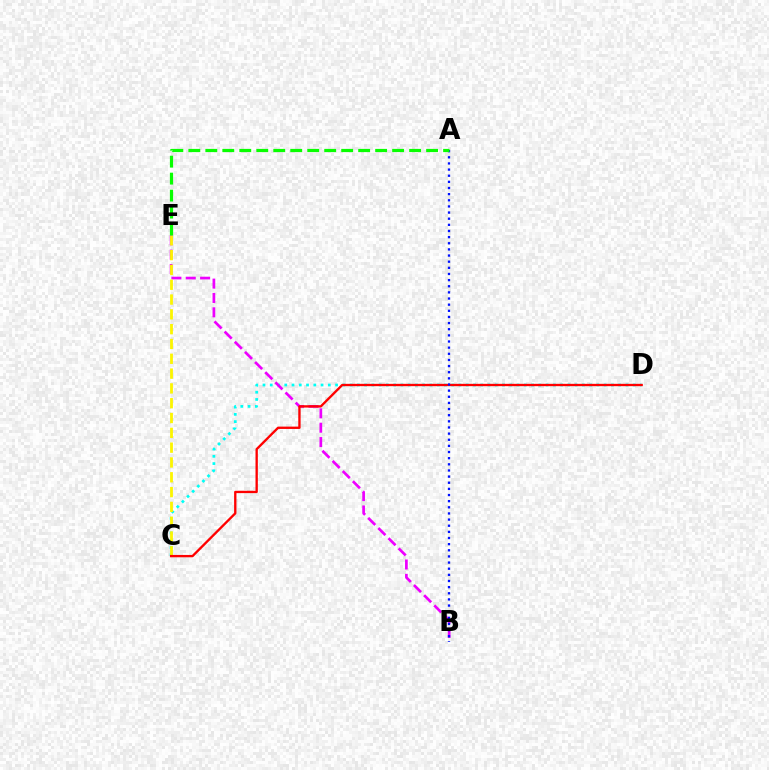{('C', 'D'): [{'color': '#00fff6', 'line_style': 'dotted', 'thickness': 1.97}, {'color': '#ff0000', 'line_style': 'solid', 'thickness': 1.68}], ('B', 'E'): [{'color': '#ee00ff', 'line_style': 'dashed', 'thickness': 1.95}], ('C', 'E'): [{'color': '#fcf500', 'line_style': 'dashed', 'thickness': 2.01}], ('A', 'B'): [{'color': '#0010ff', 'line_style': 'dotted', 'thickness': 1.67}], ('A', 'E'): [{'color': '#08ff00', 'line_style': 'dashed', 'thickness': 2.31}]}